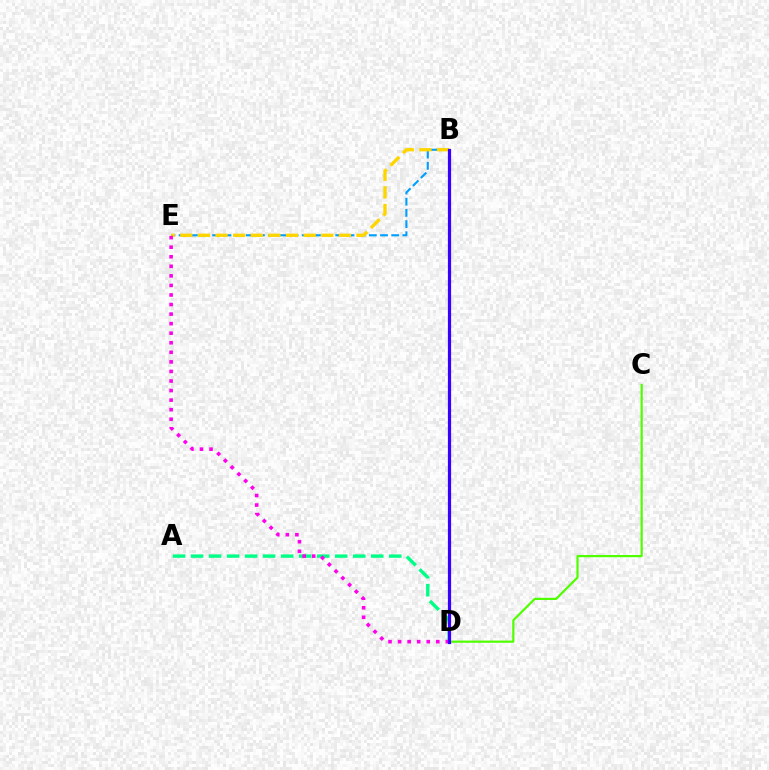{('A', 'D'): [{'color': '#00ff86', 'line_style': 'dashed', 'thickness': 2.45}], ('B', 'E'): [{'color': '#009eff', 'line_style': 'dashed', 'thickness': 1.52}, {'color': '#ffd500', 'line_style': 'dashed', 'thickness': 2.39}], ('B', 'D'): [{'color': '#ff0000', 'line_style': 'solid', 'thickness': 1.89}, {'color': '#3700ff', 'line_style': 'solid', 'thickness': 2.31}], ('C', 'D'): [{'color': '#4fff00', 'line_style': 'solid', 'thickness': 1.58}], ('D', 'E'): [{'color': '#ff00ed', 'line_style': 'dotted', 'thickness': 2.6}]}